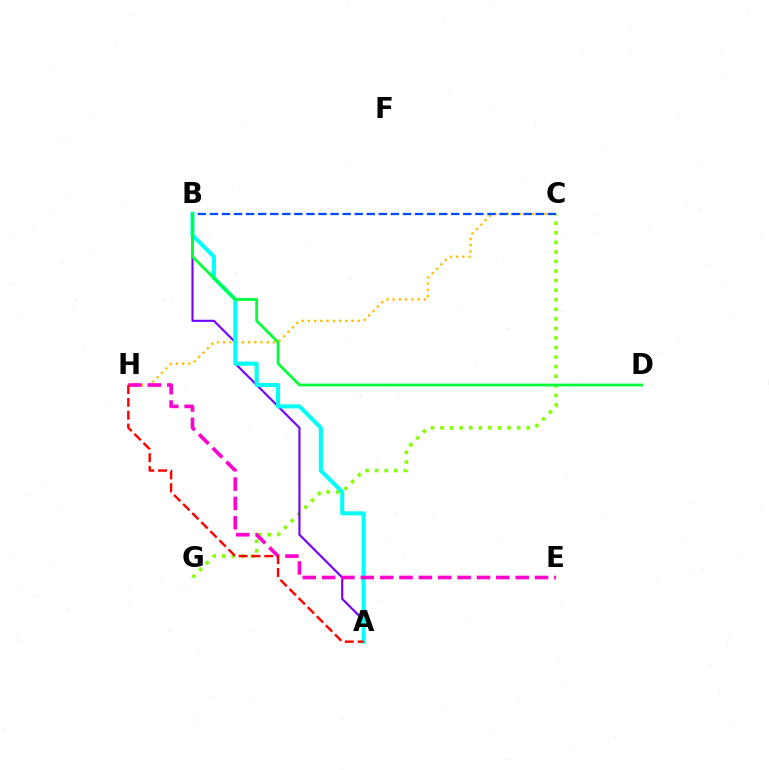{('C', 'G'): [{'color': '#84ff00', 'line_style': 'dotted', 'thickness': 2.6}], ('C', 'H'): [{'color': '#ffbd00', 'line_style': 'dotted', 'thickness': 1.7}], ('A', 'B'): [{'color': '#7200ff', 'line_style': 'solid', 'thickness': 1.54}, {'color': '#00fff6', 'line_style': 'solid', 'thickness': 2.93}], ('E', 'H'): [{'color': '#ff00cf', 'line_style': 'dashed', 'thickness': 2.63}], ('B', 'C'): [{'color': '#004bff', 'line_style': 'dashed', 'thickness': 1.64}], ('B', 'D'): [{'color': '#00ff39', 'line_style': 'solid', 'thickness': 1.99}], ('A', 'H'): [{'color': '#ff0000', 'line_style': 'dashed', 'thickness': 1.75}]}